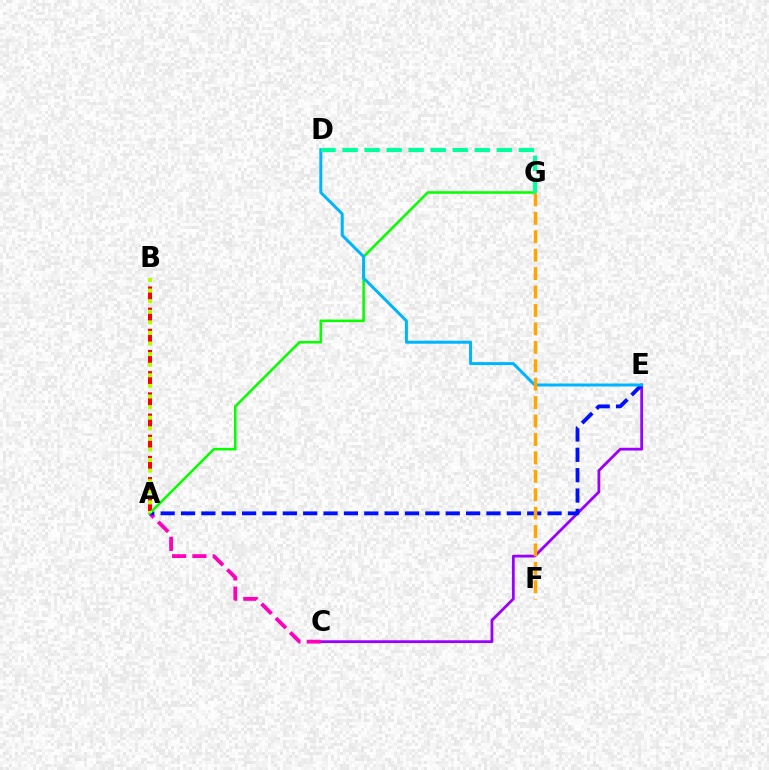{('C', 'E'): [{'color': '#9b00ff', 'line_style': 'solid', 'thickness': 2.01}], ('A', 'C'): [{'color': '#ff00bd', 'line_style': 'dashed', 'thickness': 2.76}], ('A', 'B'): [{'color': '#ff0000', 'line_style': 'dashed', 'thickness': 2.88}, {'color': '#b3ff00', 'line_style': 'dotted', 'thickness': 2.88}], ('A', 'E'): [{'color': '#0010ff', 'line_style': 'dashed', 'thickness': 2.77}], ('A', 'G'): [{'color': '#08ff00', 'line_style': 'solid', 'thickness': 1.85}], ('D', 'E'): [{'color': '#00b5ff', 'line_style': 'solid', 'thickness': 2.17}], ('D', 'G'): [{'color': '#00ff9d', 'line_style': 'dashed', 'thickness': 2.99}], ('F', 'G'): [{'color': '#ffa500', 'line_style': 'dashed', 'thickness': 2.5}]}